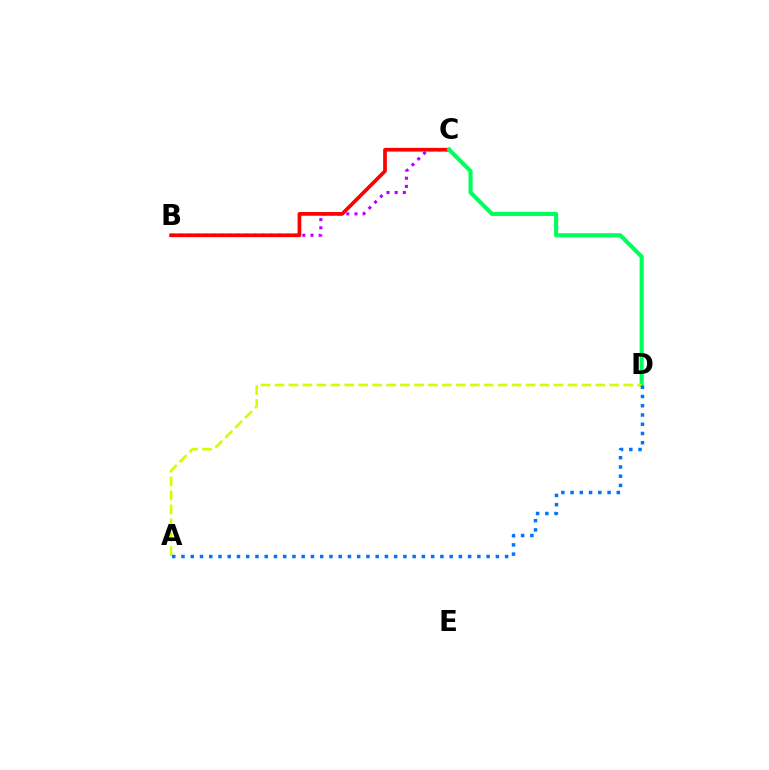{('B', 'C'): [{'color': '#b900ff', 'line_style': 'dotted', 'thickness': 2.22}, {'color': '#ff0000', 'line_style': 'solid', 'thickness': 2.67}], ('C', 'D'): [{'color': '#00ff5c', 'line_style': 'solid', 'thickness': 2.95}], ('A', 'D'): [{'color': '#d1ff00', 'line_style': 'dashed', 'thickness': 1.89}, {'color': '#0074ff', 'line_style': 'dotted', 'thickness': 2.51}]}